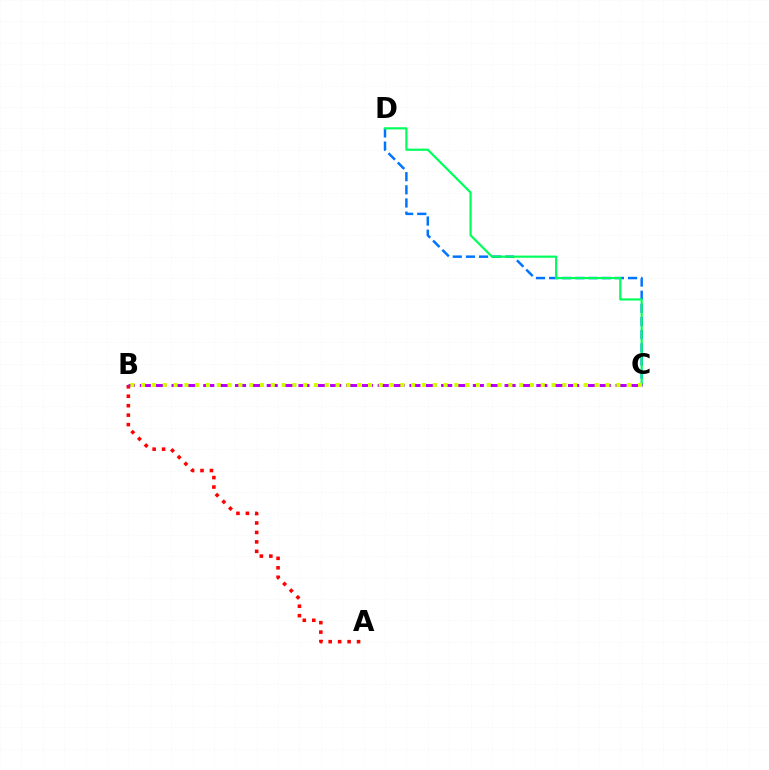{('A', 'B'): [{'color': '#ff0000', 'line_style': 'dotted', 'thickness': 2.57}], ('C', 'D'): [{'color': '#0074ff', 'line_style': 'dashed', 'thickness': 1.79}, {'color': '#00ff5c', 'line_style': 'solid', 'thickness': 1.58}], ('B', 'C'): [{'color': '#b900ff', 'line_style': 'dashed', 'thickness': 2.15}, {'color': '#d1ff00', 'line_style': 'dotted', 'thickness': 2.93}]}